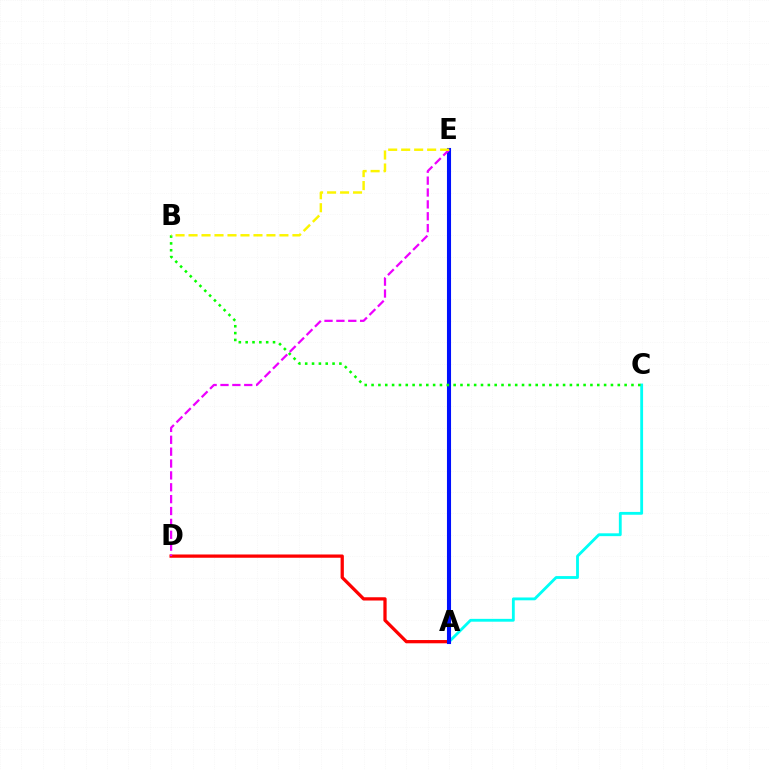{('A', 'D'): [{'color': '#ff0000', 'line_style': 'solid', 'thickness': 2.35}], ('A', 'C'): [{'color': '#00fff6', 'line_style': 'solid', 'thickness': 2.04}], ('A', 'E'): [{'color': '#0010ff', 'line_style': 'solid', 'thickness': 2.94}], ('B', 'C'): [{'color': '#08ff00', 'line_style': 'dotted', 'thickness': 1.86}], ('D', 'E'): [{'color': '#ee00ff', 'line_style': 'dashed', 'thickness': 1.61}], ('B', 'E'): [{'color': '#fcf500', 'line_style': 'dashed', 'thickness': 1.76}]}